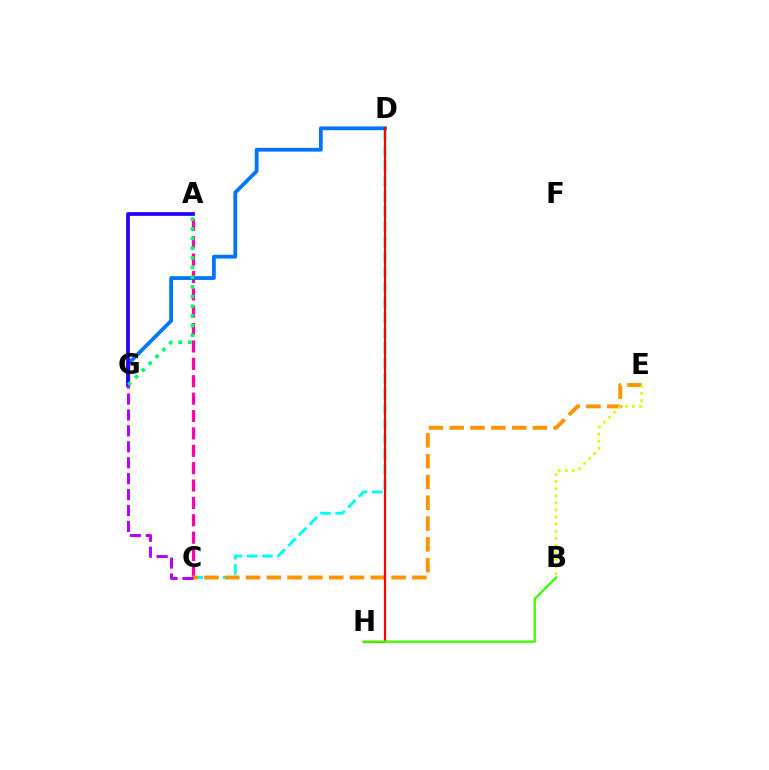{('C', 'D'): [{'color': '#00fff6', 'line_style': 'dashed', 'thickness': 2.06}], ('A', 'C'): [{'color': '#ff00ac', 'line_style': 'dashed', 'thickness': 2.36}], ('D', 'G'): [{'color': '#0074ff', 'line_style': 'solid', 'thickness': 2.72}], ('C', 'E'): [{'color': '#ff9400', 'line_style': 'dashed', 'thickness': 2.82}], ('A', 'G'): [{'color': '#2500ff', 'line_style': 'solid', 'thickness': 2.69}, {'color': '#00ff5c', 'line_style': 'dotted', 'thickness': 2.63}], ('D', 'H'): [{'color': '#ff0000', 'line_style': 'solid', 'thickness': 1.6}], ('B', 'H'): [{'color': '#3dff00', 'line_style': 'solid', 'thickness': 1.69}], ('B', 'E'): [{'color': '#d1ff00', 'line_style': 'dotted', 'thickness': 1.92}], ('C', 'G'): [{'color': '#b900ff', 'line_style': 'dashed', 'thickness': 2.16}]}